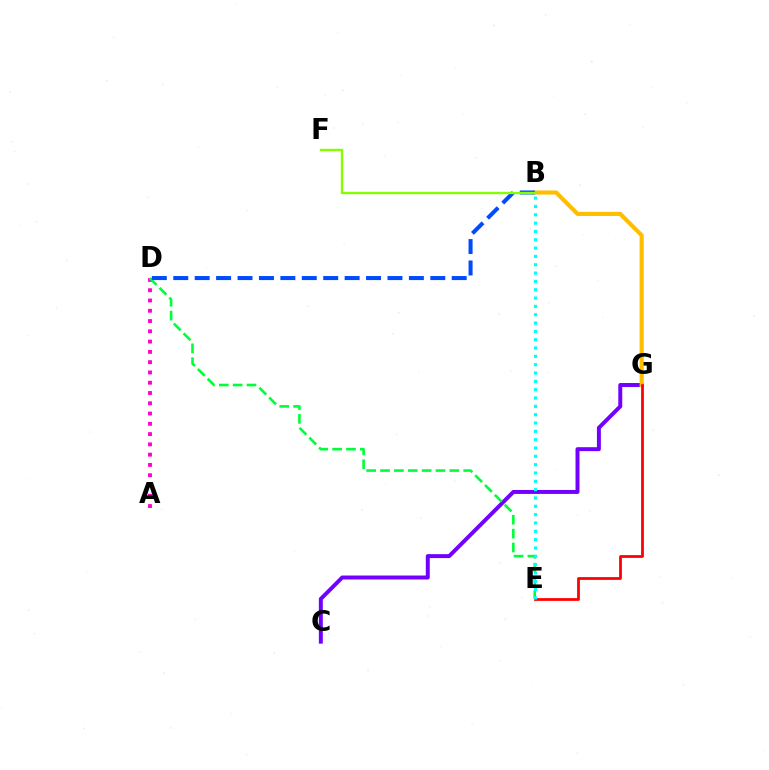{('A', 'D'): [{'color': '#ff00cf', 'line_style': 'dotted', 'thickness': 2.79}], ('C', 'G'): [{'color': '#7200ff', 'line_style': 'solid', 'thickness': 2.85}], ('B', 'G'): [{'color': '#ffbd00', 'line_style': 'solid', 'thickness': 2.96}], ('E', 'G'): [{'color': '#ff0000', 'line_style': 'solid', 'thickness': 1.99}], ('D', 'E'): [{'color': '#00ff39', 'line_style': 'dashed', 'thickness': 1.88}], ('B', 'D'): [{'color': '#004bff', 'line_style': 'dashed', 'thickness': 2.91}], ('B', 'F'): [{'color': '#84ff00', 'line_style': 'solid', 'thickness': 1.7}], ('B', 'E'): [{'color': '#00fff6', 'line_style': 'dotted', 'thickness': 2.26}]}